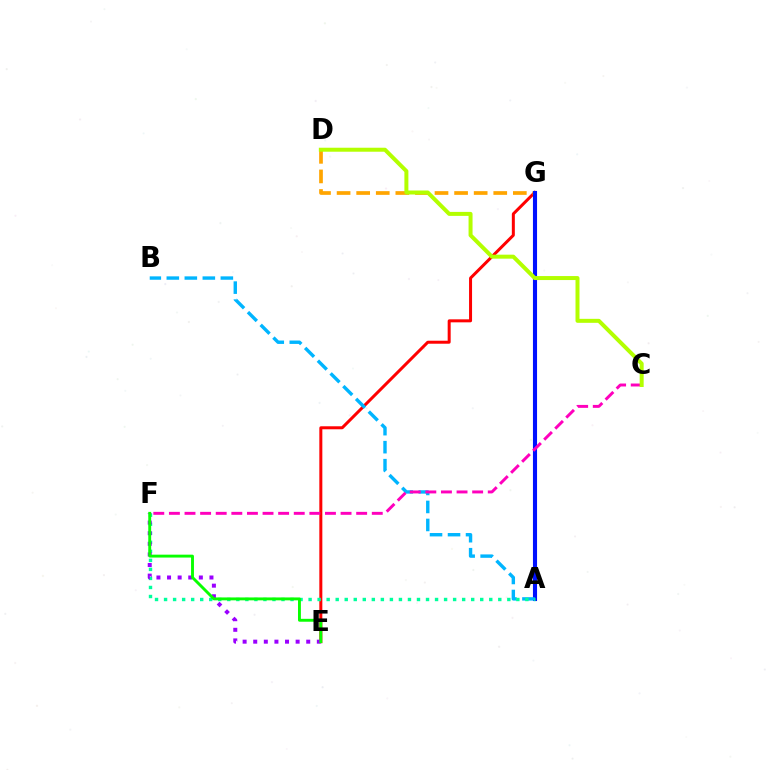{('E', 'G'): [{'color': '#ff0000', 'line_style': 'solid', 'thickness': 2.16}], ('D', 'G'): [{'color': '#ffa500', 'line_style': 'dashed', 'thickness': 2.66}], ('A', 'G'): [{'color': '#0010ff', 'line_style': 'solid', 'thickness': 2.95}], ('A', 'B'): [{'color': '#00b5ff', 'line_style': 'dashed', 'thickness': 2.45}], ('A', 'F'): [{'color': '#00ff9d', 'line_style': 'dotted', 'thickness': 2.45}], ('E', 'F'): [{'color': '#9b00ff', 'line_style': 'dotted', 'thickness': 2.88}, {'color': '#08ff00', 'line_style': 'solid', 'thickness': 2.08}], ('C', 'F'): [{'color': '#ff00bd', 'line_style': 'dashed', 'thickness': 2.12}], ('C', 'D'): [{'color': '#b3ff00', 'line_style': 'solid', 'thickness': 2.87}]}